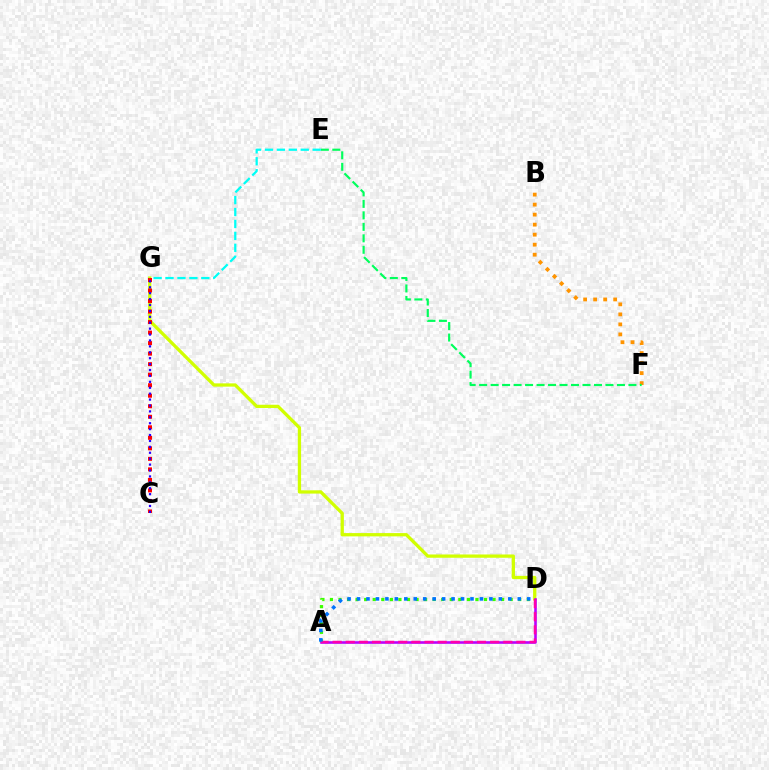{('A', 'D'): [{'color': '#3dff00', 'line_style': 'dotted', 'thickness': 2.33}, {'color': '#b900ff', 'line_style': 'solid', 'thickness': 1.87}, {'color': '#ff00ac', 'line_style': 'dashed', 'thickness': 1.78}, {'color': '#0074ff', 'line_style': 'dotted', 'thickness': 2.57}], ('D', 'G'): [{'color': '#d1ff00', 'line_style': 'solid', 'thickness': 2.36}], ('C', 'G'): [{'color': '#ff0000', 'line_style': 'dotted', 'thickness': 2.86}, {'color': '#2500ff', 'line_style': 'dotted', 'thickness': 1.61}], ('B', 'F'): [{'color': '#ff9400', 'line_style': 'dotted', 'thickness': 2.72}], ('E', 'F'): [{'color': '#00ff5c', 'line_style': 'dashed', 'thickness': 1.56}], ('E', 'G'): [{'color': '#00fff6', 'line_style': 'dashed', 'thickness': 1.62}]}